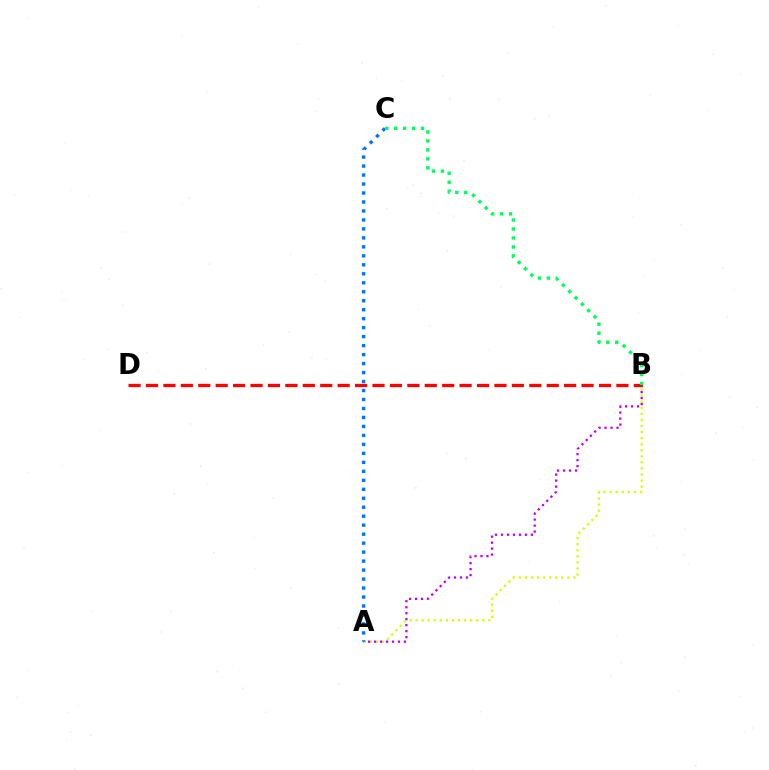{('A', 'B'): [{'color': '#d1ff00', 'line_style': 'dotted', 'thickness': 1.65}, {'color': '#b900ff', 'line_style': 'dotted', 'thickness': 1.63}], ('B', 'D'): [{'color': '#ff0000', 'line_style': 'dashed', 'thickness': 2.37}], ('A', 'C'): [{'color': '#0074ff', 'line_style': 'dotted', 'thickness': 2.44}], ('B', 'C'): [{'color': '#00ff5c', 'line_style': 'dotted', 'thickness': 2.43}]}